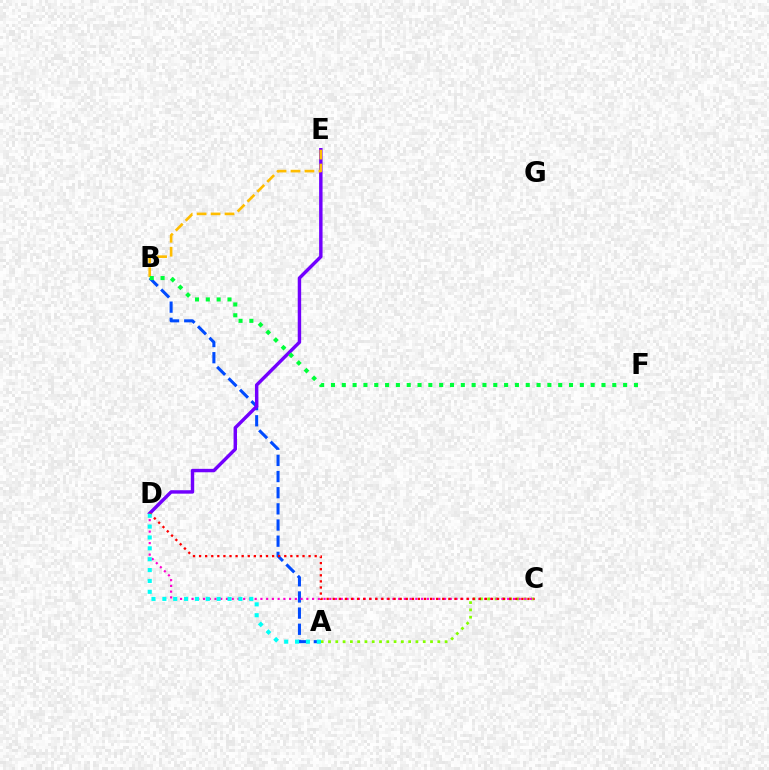{('A', 'B'): [{'color': '#004bff', 'line_style': 'dashed', 'thickness': 2.2}], ('D', 'E'): [{'color': '#7200ff', 'line_style': 'solid', 'thickness': 2.47}], ('A', 'C'): [{'color': '#84ff00', 'line_style': 'dotted', 'thickness': 1.98}], ('B', 'E'): [{'color': '#ffbd00', 'line_style': 'dashed', 'thickness': 1.9}], ('C', 'D'): [{'color': '#ff00cf', 'line_style': 'dotted', 'thickness': 1.56}, {'color': '#ff0000', 'line_style': 'dotted', 'thickness': 1.65}], ('A', 'D'): [{'color': '#00fff6', 'line_style': 'dotted', 'thickness': 2.95}], ('B', 'F'): [{'color': '#00ff39', 'line_style': 'dotted', 'thickness': 2.94}]}